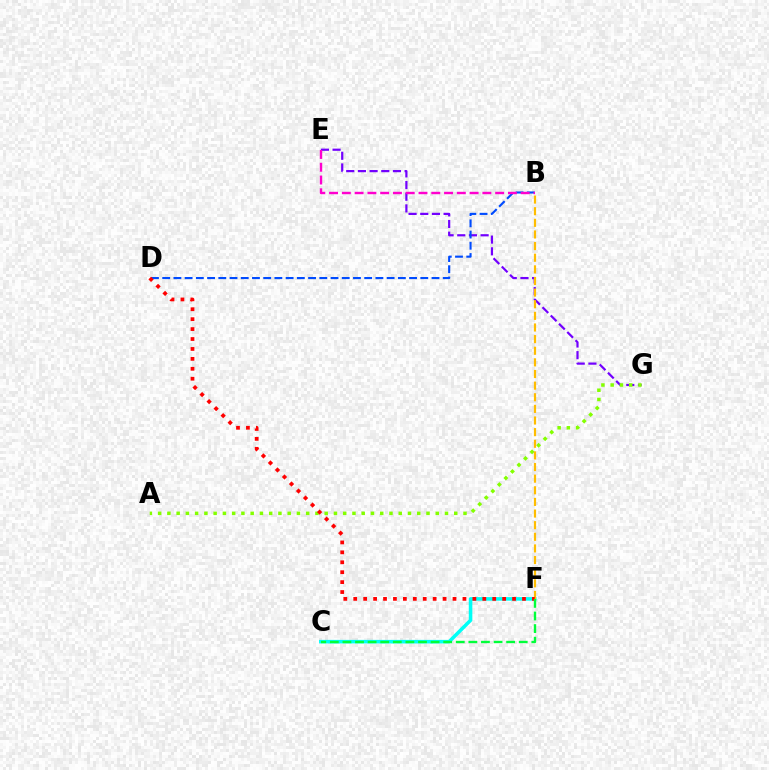{('E', 'G'): [{'color': '#7200ff', 'line_style': 'dashed', 'thickness': 1.59}], ('C', 'F'): [{'color': '#00fff6', 'line_style': 'solid', 'thickness': 2.56}, {'color': '#00ff39', 'line_style': 'dashed', 'thickness': 1.71}], ('B', 'D'): [{'color': '#004bff', 'line_style': 'dashed', 'thickness': 1.52}], ('A', 'G'): [{'color': '#84ff00', 'line_style': 'dotted', 'thickness': 2.51}], ('B', 'E'): [{'color': '#ff00cf', 'line_style': 'dashed', 'thickness': 1.74}], ('B', 'F'): [{'color': '#ffbd00', 'line_style': 'dashed', 'thickness': 1.58}], ('D', 'F'): [{'color': '#ff0000', 'line_style': 'dotted', 'thickness': 2.7}]}